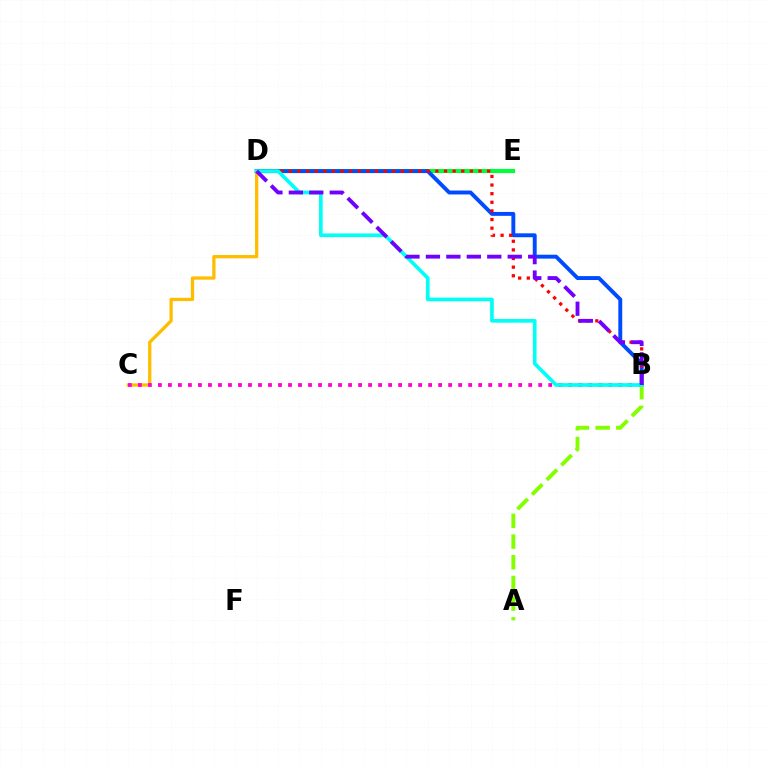{('C', 'D'): [{'color': '#ffbd00', 'line_style': 'solid', 'thickness': 2.36}], ('D', 'E'): [{'color': '#00ff39', 'line_style': 'solid', 'thickness': 2.95}], ('B', 'D'): [{'color': '#004bff', 'line_style': 'solid', 'thickness': 2.82}, {'color': '#ff0000', 'line_style': 'dotted', 'thickness': 2.34}, {'color': '#00fff6', 'line_style': 'solid', 'thickness': 2.64}, {'color': '#7200ff', 'line_style': 'dashed', 'thickness': 2.78}], ('B', 'C'): [{'color': '#ff00cf', 'line_style': 'dotted', 'thickness': 2.72}], ('A', 'B'): [{'color': '#84ff00', 'line_style': 'dashed', 'thickness': 2.81}]}